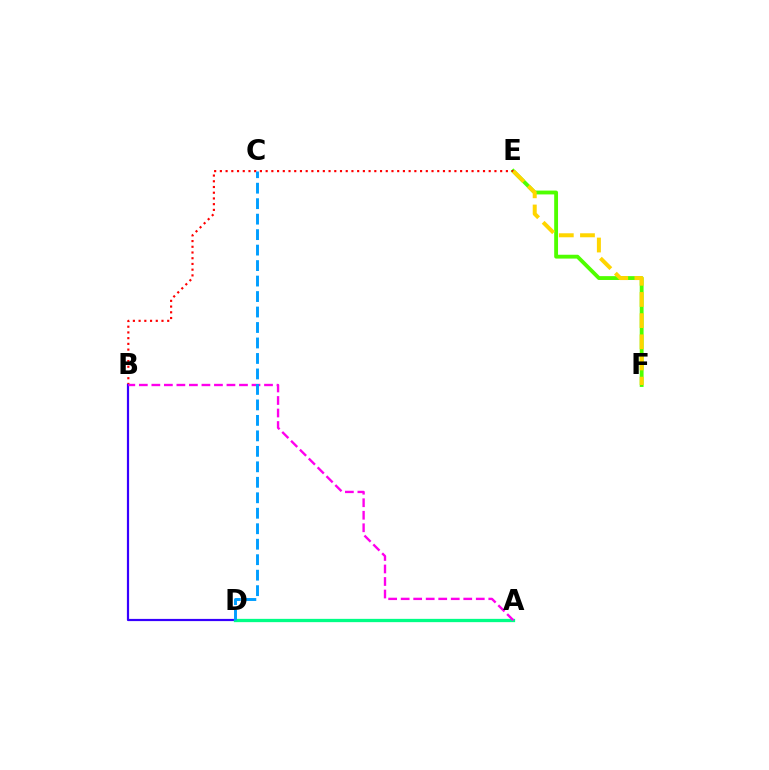{('E', 'F'): [{'color': '#4fff00', 'line_style': 'solid', 'thickness': 2.77}, {'color': '#ffd500', 'line_style': 'dashed', 'thickness': 2.88}], ('B', 'E'): [{'color': '#ff0000', 'line_style': 'dotted', 'thickness': 1.55}], ('B', 'D'): [{'color': '#3700ff', 'line_style': 'solid', 'thickness': 1.59}], ('A', 'D'): [{'color': '#00ff86', 'line_style': 'solid', 'thickness': 2.37}], ('A', 'B'): [{'color': '#ff00ed', 'line_style': 'dashed', 'thickness': 1.7}], ('C', 'D'): [{'color': '#009eff', 'line_style': 'dashed', 'thickness': 2.1}]}